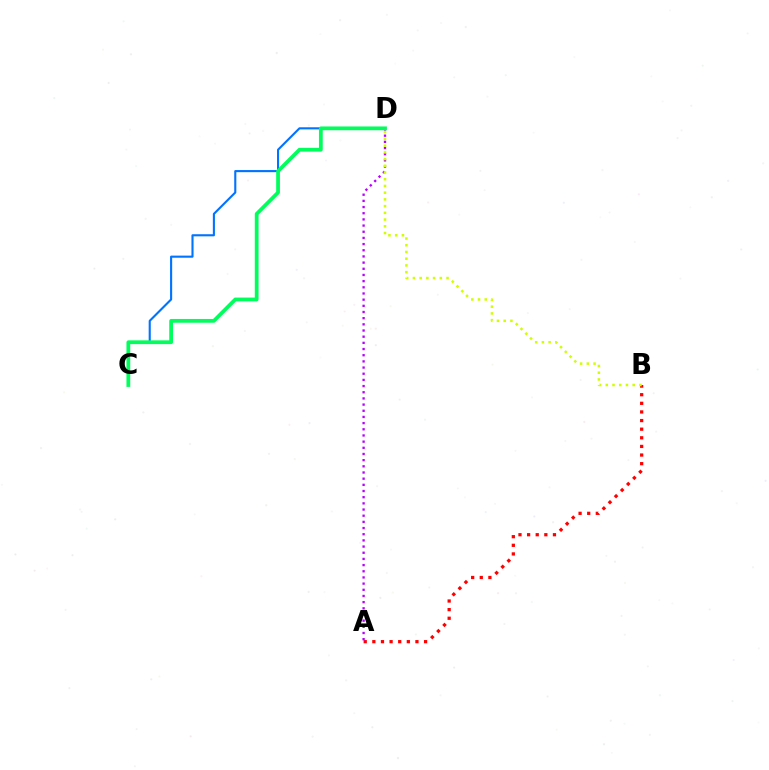{('C', 'D'): [{'color': '#0074ff', 'line_style': 'solid', 'thickness': 1.52}, {'color': '#00ff5c', 'line_style': 'solid', 'thickness': 2.71}], ('A', 'B'): [{'color': '#ff0000', 'line_style': 'dotted', 'thickness': 2.34}], ('A', 'D'): [{'color': '#b900ff', 'line_style': 'dotted', 'thickness': 1.68}], ('B', 'D'): [{'color': '#d1ff00', 'line_style': 'dotted', 'thickness': 1.83}]}